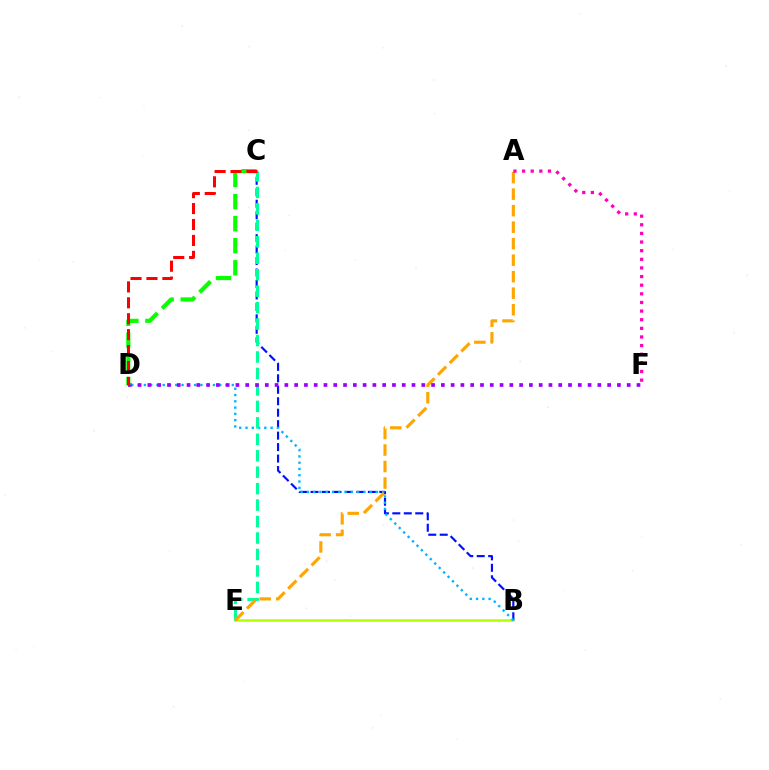{('B', 'E'): [{'color': '#b3ff00', 'line_style': 'solid', 'thickness': 1.81}], ('B', 'C'): [{'color': '#0010ff', 'line_style': 'dashed', 'thickness': 1.56}], ('B', 'D'): [{'color': '#00b5ff', 'line_style': 'dotted', 'thickness': 1.71}], ('C', 'E'): [{'color': '#00ff9d', 'line_style': 'dashed', 'thickness': 2.24}], ('A', 'E'): [{'color': '#ffa500', 'line_style': 'dashed', 'thickness': 2.24}], ('A', 'F'): [{'color': '#ff00bd', 'line_style': 'dotted', 'thickness': 2.34}], ('D', 'F'): [{'color': '#9b00ff', 'line_style': 'dotted', 'thickness': 2.66}], ('C', 'D'): [{'color': '#08ff00', 'line_style': 'dashed', 'thickness': 3.0}, {'color': '#ff0000', 'line_style': 'dashed', 'thickness': 2.16}]}